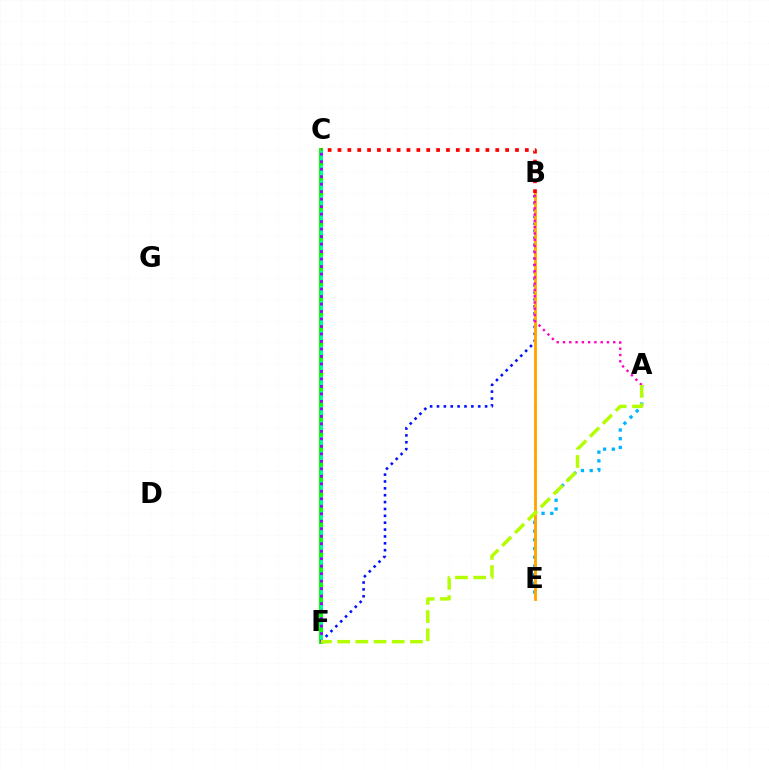{('A', 'E'): [{'color': '#00b5ff', 'line_style': 'dotted', 'thickness': 2.37}], ('B', 'F'): [{'color': '#0010ff', 'line_style': 'dotted', 'thickness': 1.87}], ('C', 'F'): [{'color': '#08ff00', 'line_style': 'solid', 'thickness': 2.9}, {'color': '#00ff9d', 'line_style': 'dashed', 'thickness': 2.04}, {'color': '#9b00ff', 'line_style': 'dotted', 'thickness': 2.04}], ('B', 'E'): [{'color': '#ffa500', 'line_style': 'solid', 'thickness': 2.06}], ('B', 'C'): [{'color': '#ff0000', 'line_style': 'dotted', 'thickness': 2.68}], ('A', 'B'): [{'color': '#ff00bd', 'line_style': 'dotted', 'thickness': 1.71}], ('A', 'F'): [{'color': '#b3ff00', 'line_style': 'dashed', 'thickness': 2.47}]}